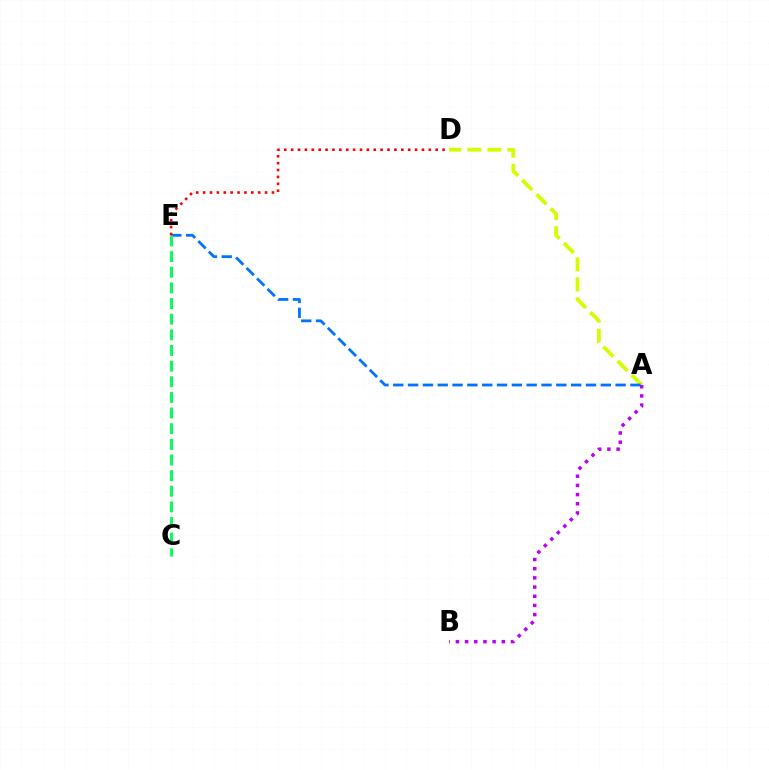{('A', 'D'): [{'color': '#d1ff00', 'line_style': 'dashed', 'thickness': 2.72}], ('A', 'E'): [{'color': '#0074ff', 'line_style': 'dashed', 'thickness': 2.01}], ('D', 'E'): [{'color': '#ff0000', 'line_style': 'dotted', 'thickness': 1.87}], ('A', 'B'): [{'color': '#b900ff', 'line_style': 'dotted', 'thickness': 2.5}], ('C', 'E'): [{'color': '#00ff5c', 'line_style': 'dashed', 'thickness': 2.13}]}